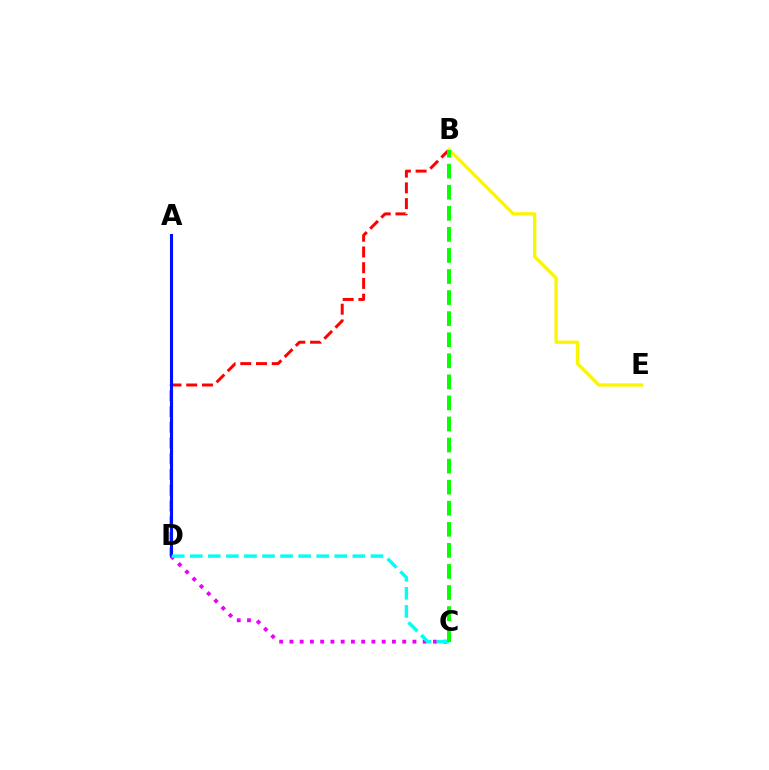{('B', 'D'): [{'color': '#ff0000', 'line_style': 'dashed', 'thickness': 2.14}], ('A', 'D'): [{'color': '#0010ff', 'line_style': 'solid', 'thickness': 2.21}], ('C', 'D'): [{'color': '#ee00ff', 'line_style': 'dotted', 'thickness': 2.79}, {'color': '#00fff6', 'line_style': 'dashed', 'thickness': 2.45}], ('B', 'E'): [{'color': '#fcf500', 'line_style': 'solid', 'thickness': 2.36}], ('B', 'C'): [{'color': '#08ff00', 'line_style': 'dashed', 'thickness': 2.86}]}